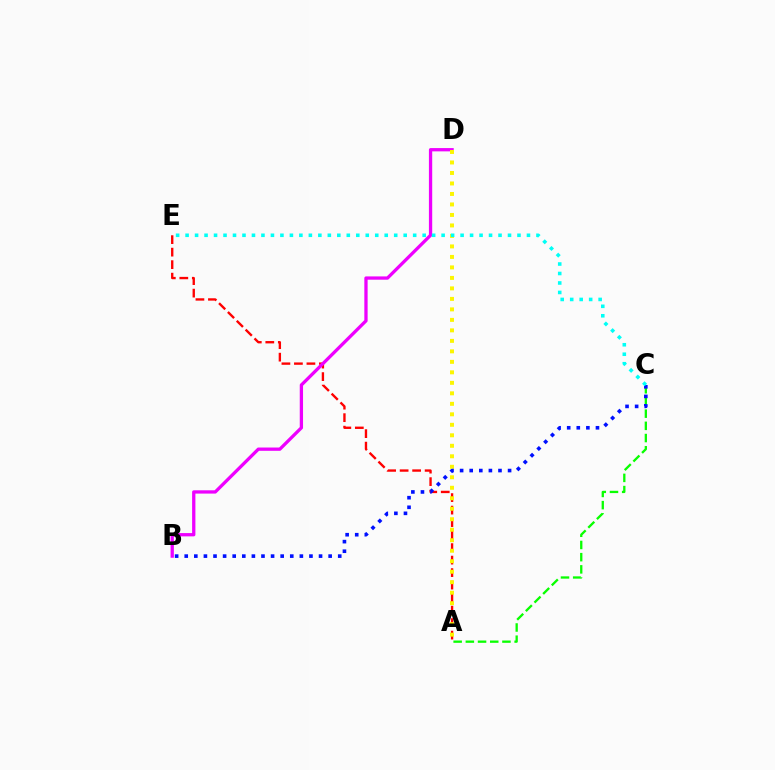{('A', 'E'): [{'color': '#ff0000', 'line_style': 'dashed', 'thickness': 1.7}], ('B', 'D'): [{'color': '#ee00ff', 'line_style': 'solid', 'thickness': 2.37}], ('A', 'C'): [{'color': '#08ff00', 'line_style': 'dashed', 'thickness': 1.66}], ('A', 'D'): [{'color': '#fcf500', 'line_style': 'dotted', 'thickness': 2.85}], ('B', 'C'): [{'color': '#0010ff', 'line_style': 'dotted', 'thickness': 2.61}], ('C', 'E'): [{'color': '#00fff6', 'line_style': 'dotted', 'thickness': 2.58}]}